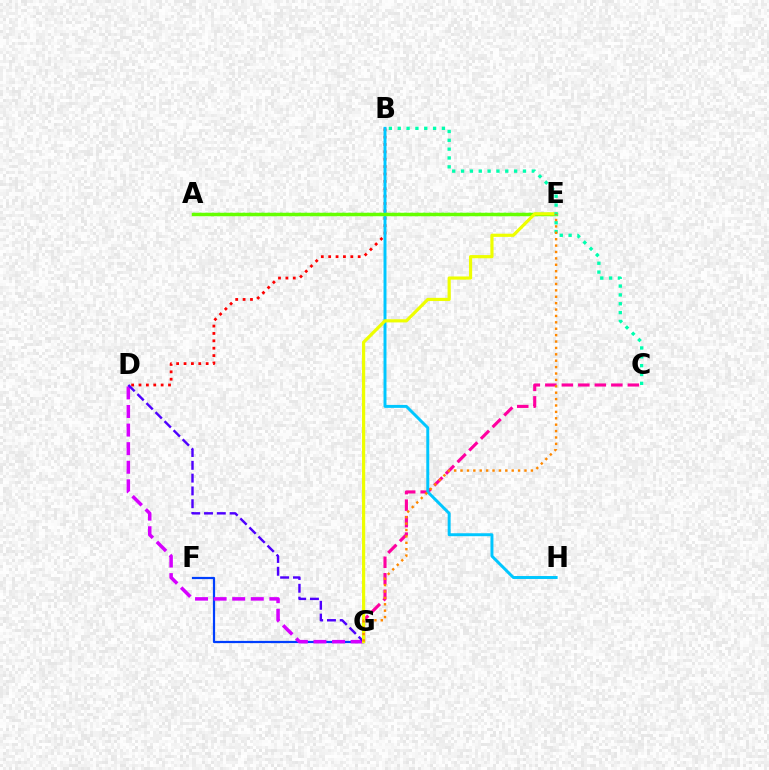{('A', 'E'): [{'color': '#00ff27', 'line_style': 'dotted', 'thickness': 1.69}, {'color': '#66ff00', 'line_style': 'solid', 'thickness': 2.49}], ('F', 'G'): [{'color': '#003fff', 'line_style': 'solid', 'thickness': 1.59}], ('C', 'G'): [{'color': '#ff00a0', 'line_style': 'dashed', 'thickness': 2.24}], ('D', 'G'): [{'color': '#d600ff', 'line_style': 'dashed', 'thickness': 2.52}, {'color': '#4f00ff', 'line_style': 'dashed', 'thickness': 1.74}], ('B', 'D'): [{'color': '#ff0000', 'line_style': 'dotted', 'thickness': 2.01}], ('B', 'H'): [{'color': '#00c7ff', 'line_style': 'solid', 'thickness': 2.13}], ('E', 'G'): [{'color': '#eeff00', 'line_style': 'solid', 'thickness': 2.29}, {'color': '#ff8800', 'line_style': 'dotted', 'thickness': 1.74}], ('B', 'C'): [{'color': '#00ffaf', 'line_style': 'dotted', 'thickness': 2.4}]}